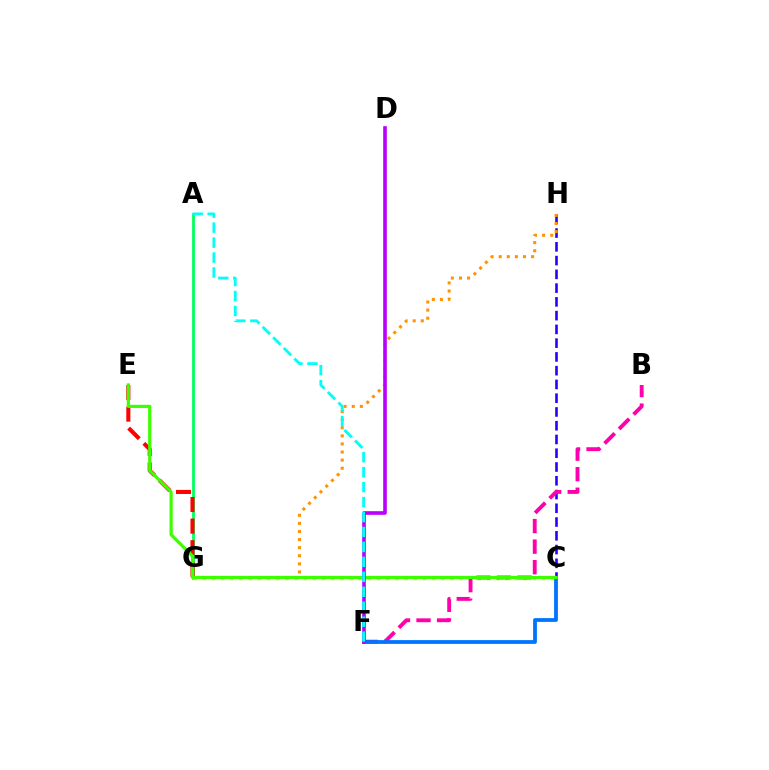{('A', 'G'): [{'color': '#00ff5c', 'line_style': 'solid', 'thickness': 1.99}], ('C', 'H'): [{'color': '#2500ff', 'line_style': 'dashed', 'thickness': 1.87}], ('G', 'H'): [{'color': '#ff9400', 'line_style': 'dotted', 'thickness': 2.2}], ('C', 'G'): [{'color': '#d1ff00', 'line_style': 'dotted', 'thickness': 2.49}], ('B', 'F'): [{'color': '#ff00ac', 'line_style': 'dashed', 'thickness': 2.79}], ('E', 'G'): [{'color': '#ff0000', 'line_style': 'dashed', 'thickness': 2.93}], ('C', 'F'): [{'color': '#0074ff', 'line_style': 'solid', 'thickness': 2.72}], ('C', 'E'): [{'color': '#3dff00', 'line_style': 'solid', 'thickness': 2.3}], ('D', 'F'): [{'color': '#b900ff', 'line_style': 'solid', 'thickness': 2.61}], ('A', 'F'): [{'color': '#00fff6', 'line_style': 'dashed', 'thickness': 2.03}]}